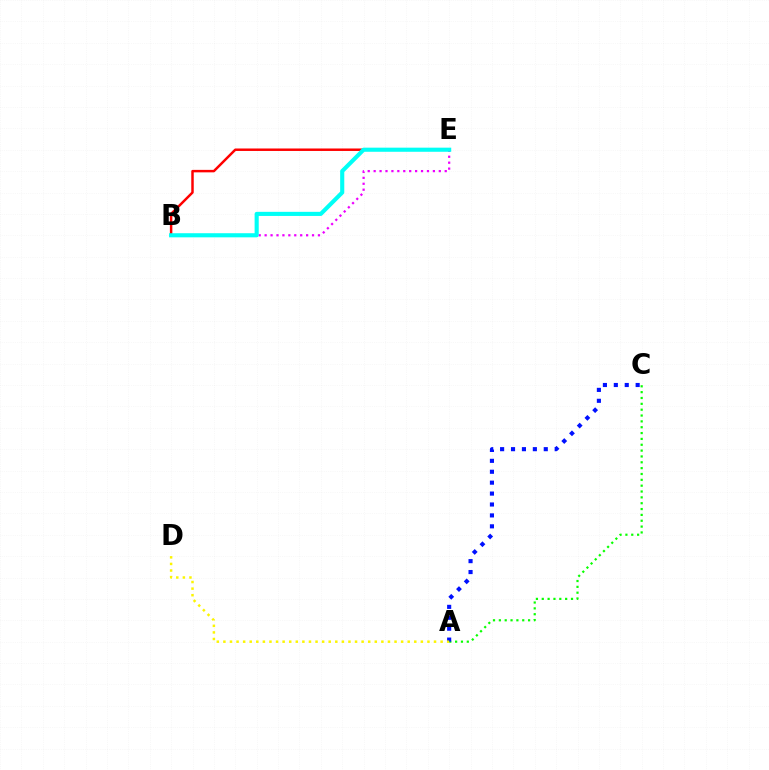{('A', 'C'): [{'color': '#08ff00', 'line_style': 'dotted', 'thickness': 1.59}, {'color': '#0010ff', 'line_style': 'dotted', 'thickness': 2.97}], ('B', 'E'): [{'color': '#ee00ff', 'line_style': 'dotted', 'thickness': 1.61}, {'color': '#ff0000', 'line_style': 'solid', 'thickness': 1.78}, {'color': '#00fff6', 'line_style': 'solid', 'thickness': 2.96}], ('A', 'D'): [{'color': '#fcf500', 'line_style': 'dotted', 'thickness': 1.79}]}